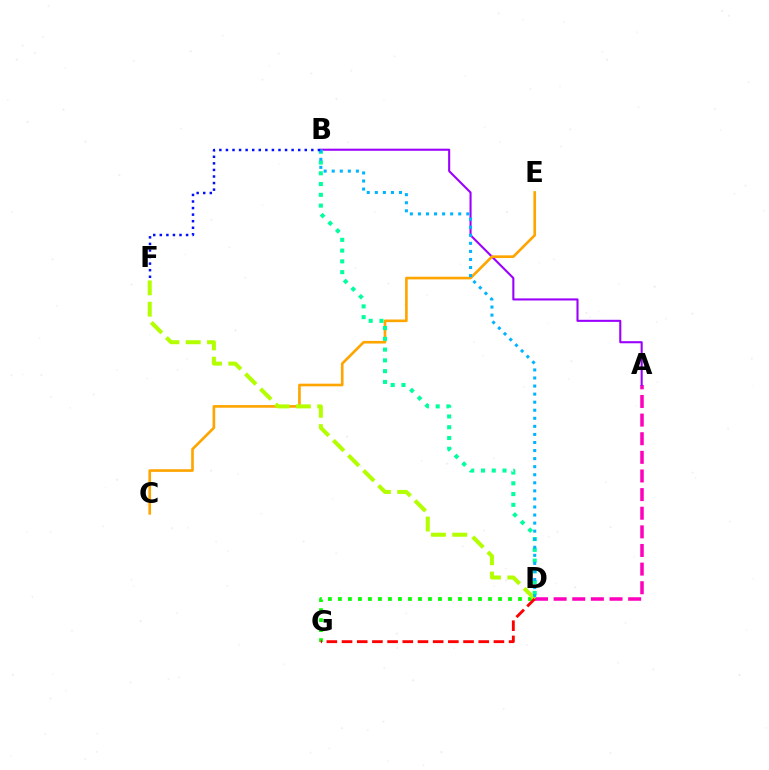{('A', 'D'): [{'color': '#ff00bd', 'line_style': 'dashed', 'thickness': 2.53}], ('A', 'B'): [{'color': '#9b00ff', 'line_style': 'solid', 'thickness': 1.5}], ('D', 'G'): [{'color': '#08ff00', 'line_style': 'dotted', 'thickness': 2.72}, {'color': '#ff0000', 'line_style': 'dashed', 'thickness': 2.06}], ('C', 'E'): [{'color': '#ffa500', 'line_style': 'solid', 'thickness': 1.91}], ('B', 'D'): [{'color': '#00ff9d', 'line_style': 'dotted', 'thickness': 2.93}, {'color': '#00b5ff', 'line_style': 'dotted', 'thickness': 2.19}], ('D', 'F'): [{'color': '#b3ff00', 'line_style': 'dashed', 'thickness': 2.9}], ('B', 'F'): [{'color': '#0010ff', 'line_style': 'dotted', 'thickness': 1.79}]}